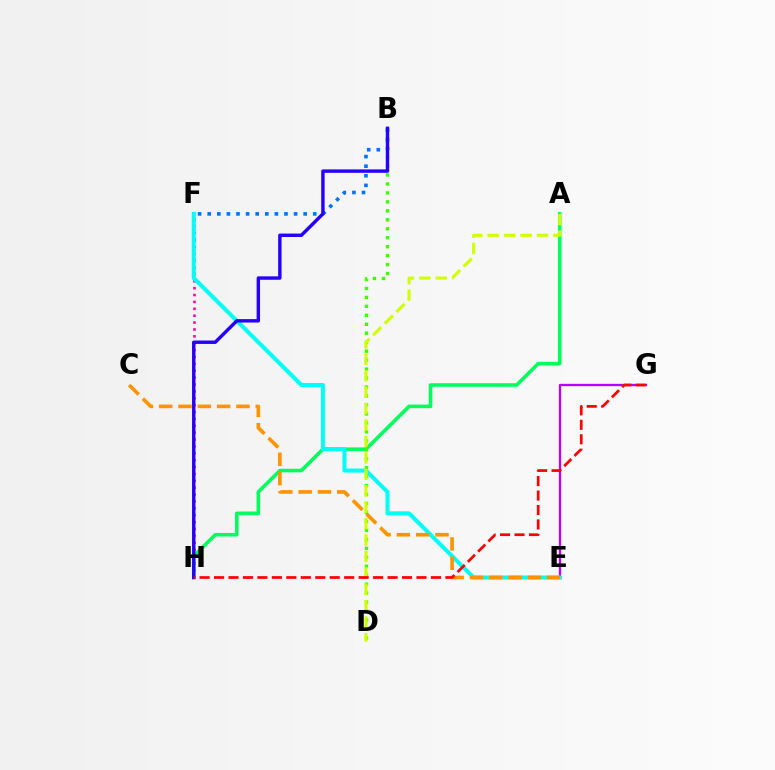{('F', 'H'): [{'color': '#ff00ac', 'line_style': 'dotted', 'thickness': 1.87}], ('E', 'G'): [{'color': '#b900ff', 'line_style': 'solid', 'thickness': 1.67}], ('B', 'F'): [{'color': '#0074ff', 'line_style': 'dotted', 'thickness': 2.61}], ('A', 'H'): [{'color': '#00ff5c', 'line_style': 'solid', 'thickness': 2.58}], ('E', 'F'): [{'color': '#00fff6', 'line_style': 'solid', 'thickness': 2.91}], ('B', 'D'): [{'color': '#3dff00', 'line_style': 'dotted', 'thickness': 2.44}], ('C', 'E'): [{'color': '#ff9400', 'line_style': 'dashed', 'thickness': 2.62}], ('A', 'D'): [{'color': '#d1ff00', 'line_style': 'dashed', 'thickness': 2.23}], ('B', 'H'): [{'color': '#2500ff', 'line_style': 'solid', 'thickness': 2.46}], ('G', 'H'): [{'color': '#ff0000', 'line_style': 'dashed', 'thickness': 1.96}]}